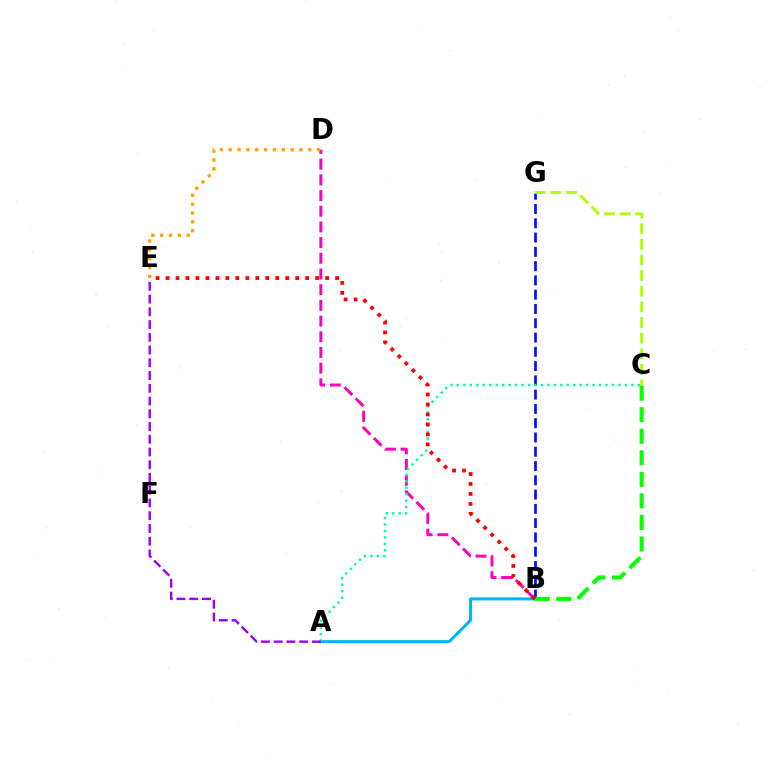{('A', 'B'): [{'color': '#00b5ff', 'line_style': 'solid', 'thickness': 2.18}], ('B', 'G'): [{'color': '#0010ff', 'line_style': 'dashed', 'thickness': 1.94}], ('B', 'D'): [{'color': '#ff00bd', 'line_style': 'dashed', 'thickness': 2.13}], ('D', 'E'): [{'color': '#ffa500', 'line_style': 'dotted', 'thickness': 2.4}], ('A', 'C'): [{'color': '#00ff9d', 'line_style': 'dotted', 'thickness': 1.76}], ('A', 'E'): [{'color': '#9b00ff', 'line_style': 'dashed', 'thickness': 1.73}], ('C', 'G'): [{'color': '#b3ff00', 'line_style': 'dashed', 'thickness': 2.12}], ('B', 'C'): [{'color': '#08ff00', 'line_style': 'dashed', 'thickness': 2.93}], ('B', 'E'): [{'color': '#ff0000', 'line_style': 'dotted', 'thickness': 2.71}]}